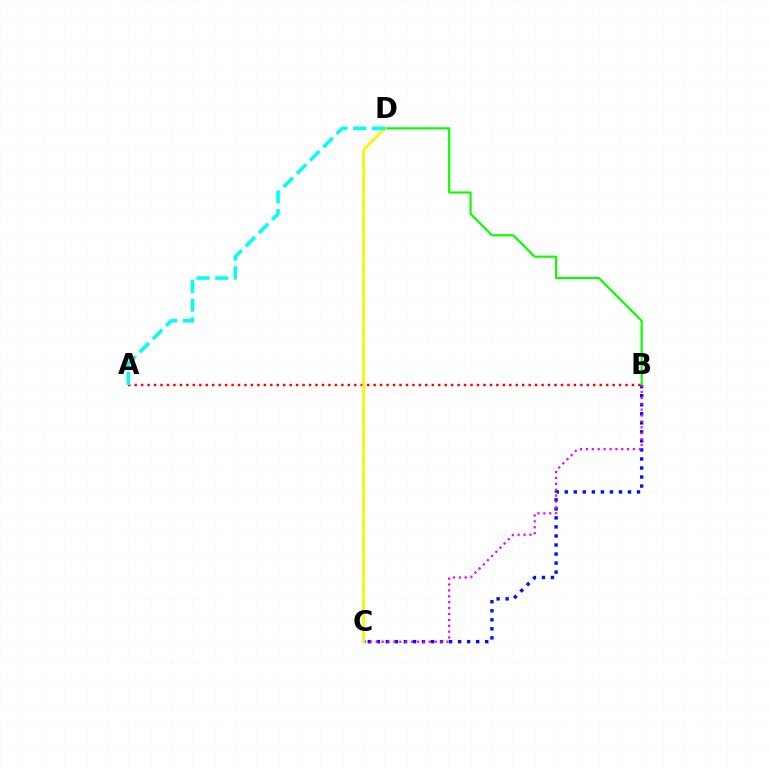{('A', 'B'): [{'color': '#ff0000', 'line_style': 'dotted', 'thickness': 1.75}], ('B', 'D'): [{'color': '#08ff00', 'line_style': 'solid', 'thickness': 1.56}], ('B', 'C'): [{'color': '#0010ff', 'line_style': 'dotted', 'thickness': 2.45}, {'color': '#ee00ff', 'line_style': 'dotted', 'thickness': 1.6}], ('C', 'D'): [{'color': '#fcf500', 'line_style': 'solid', 'thickness': 1.97}], ('A', 'D'): [{'color': '#00fff6', 'line_style': 'dashed', 'thickness': 2.55}]}